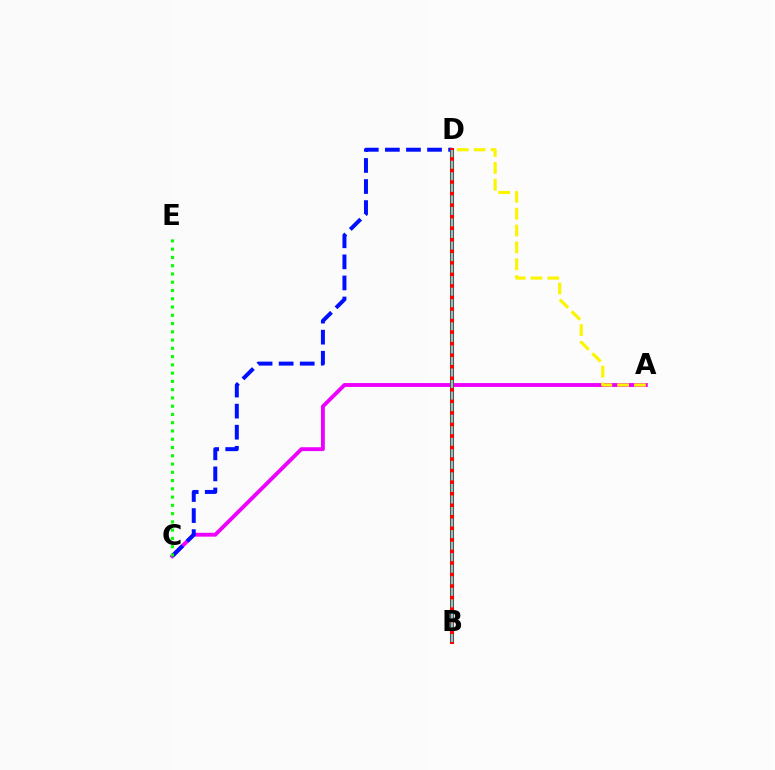{('A', 'C'): [{'color': '#ee00ff', 'line_style': 'solid', 'thickness': 2.78}], ('C', 'D'): [{'color': '#0010ff', 'line_style': 'dashed', 'thickness': 2.86}], ('B', 'D'): [{'color': '#ff0000', 'line_style': 'solid', 'thickness': 2.93}, {'color': '#00fff6', 'line_style': 'dashed', 'thickness': 1.57}], ('C', 'E'): [{'color': '#08ff00', 'line_style': 'dotted', 'thickness': 2.25}], ('A', 'D'): [{'color': '#fcf500', 'line_style': 'dashed', 'thickness': 2.29}]}